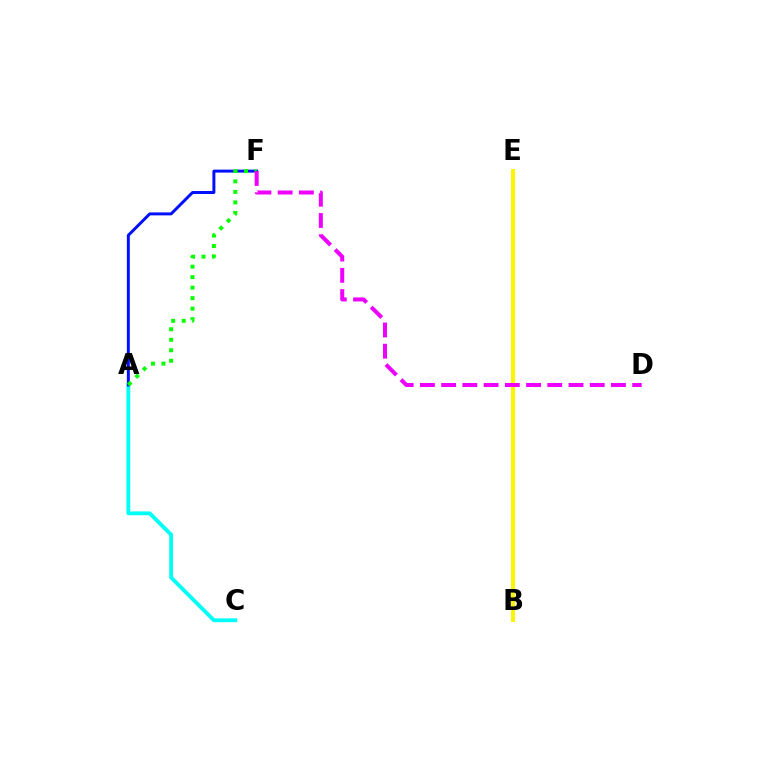{('A', 'C'): [{'color': '#00fff6', 'line_style': 'solid', 'thickness': 2.76}], ('A', 'F'): [{'color': '#0010ff', 'line_style': 'solid', 'thickness': 2.14}, {'color': '#08ff00', 'line_style': 'dotted', 'thickness': 2.85}], ('B', 'E'): [{'color': '#ff0000', 'line_style': 'dotted', 'thickness': 1.55}, {'color': '#fcf500', 'line_style': 'solid', 'thickness': 2.86}], ('D', 'F'): [{'color': '#ee00ff', 'line_style': 'dashed', 'thickness': 2.88}]}